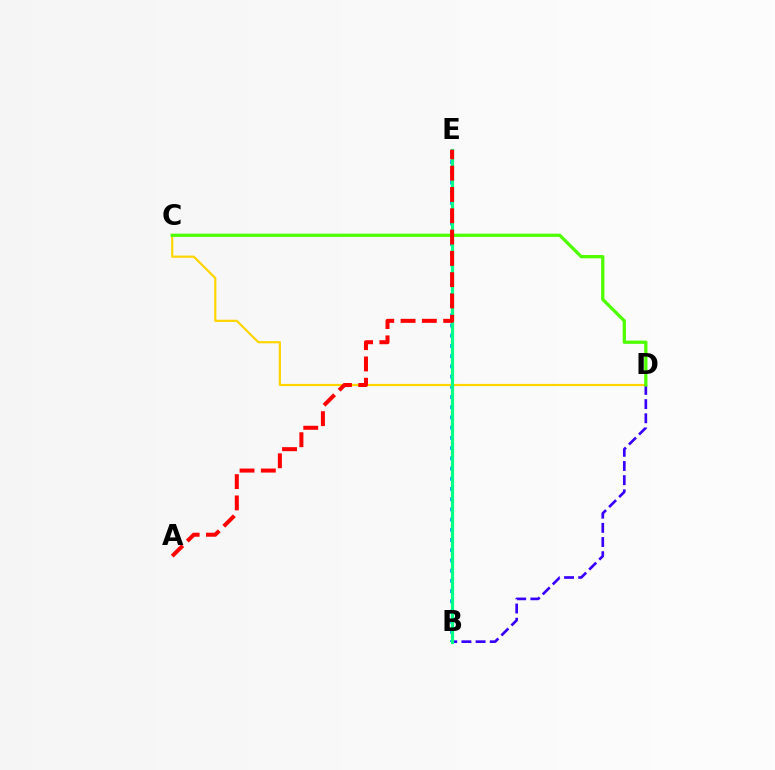{('B', 'E'): [{'color': '#009eff', 'line_style': 'dotted', 'thickness': 2.77}, {'color': '#ff00ed', 'line_style': 'dashed', 'thickness': 2.05}, {'color': '#00ff86', 'line_style': 'solid', 'thickness': 2.29}], ('C', 'D'): [{'color': '#ffd500', 'line_style': 'solid', 'thickness': 1.58}, {'color': '#4fff00', 'line_style': 'solid', 'thickness': 2.35}], ('B', 'D'): [{'color': '#3700ff', 'line_style': 'dashed', 'thickness': 1.92}], ('A', 'E'): [{'color': '#ff0000', 'line_style': 'dashed', 'thickness': 2.89}]}